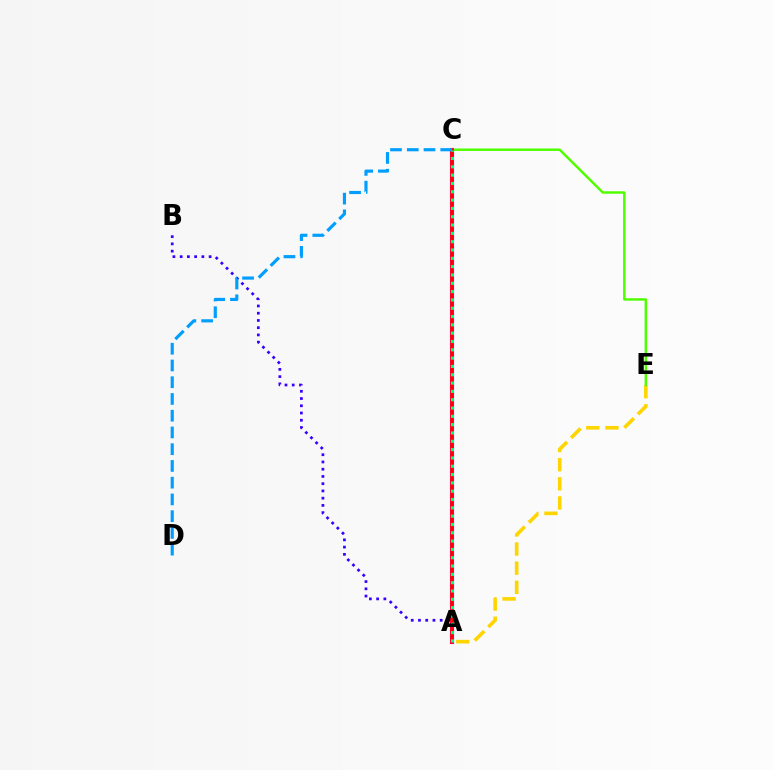{('A', 'B'): [{'color': '#3700ff', 'line_style': 'dotted', 'thickness': 1.97}], ('A', 'C'): [{'color': '#ff00ed', 'line_style': 'solid', 'thickness': 2.95}, {'color': '#ff0000', 'line_style': 'solid', 'thickness': 2.6}, {'color': '#00ff86', 'line_style': 'dotted', 'thickness': 2.26}], ('A', 'E'): [{'color': '#ffd500', 'line_style': 'dashed', 'thickness': 2.6}], ('C', 'E'): [{'color': '#4fff00', 'line_style': 'solid', 'thickness': 1.77}], ('C', 'D'): [{'color': '#009eff', 'line_style': 'dashed', 'thickness': 2.27}]}